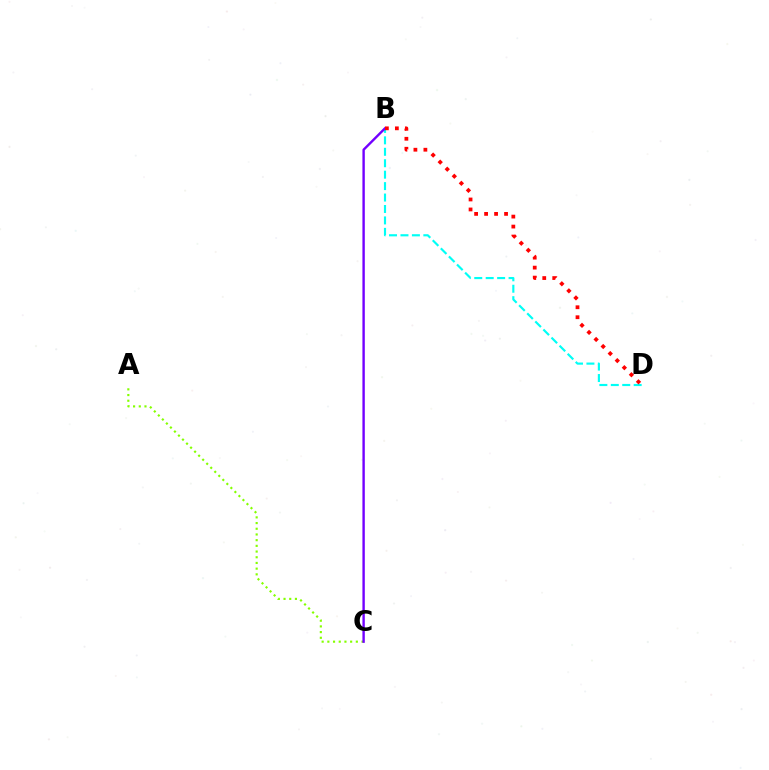{('B', 'D'): [{'color': '#00fff6', 'line_style': 'dashed', 'thickness': 1.55}, {'color': '#ff0000', 'line_style': 'dotted', 'thickness': 2.71}], ('A', 'C'): [{'color': '#84ff00', 'line_style': 'dotted', 'thickness': 1.55}], ('B', 'C'): [{'color': '#7200ff', 'line_style': 'solid', 'thickness': 1.72}]}